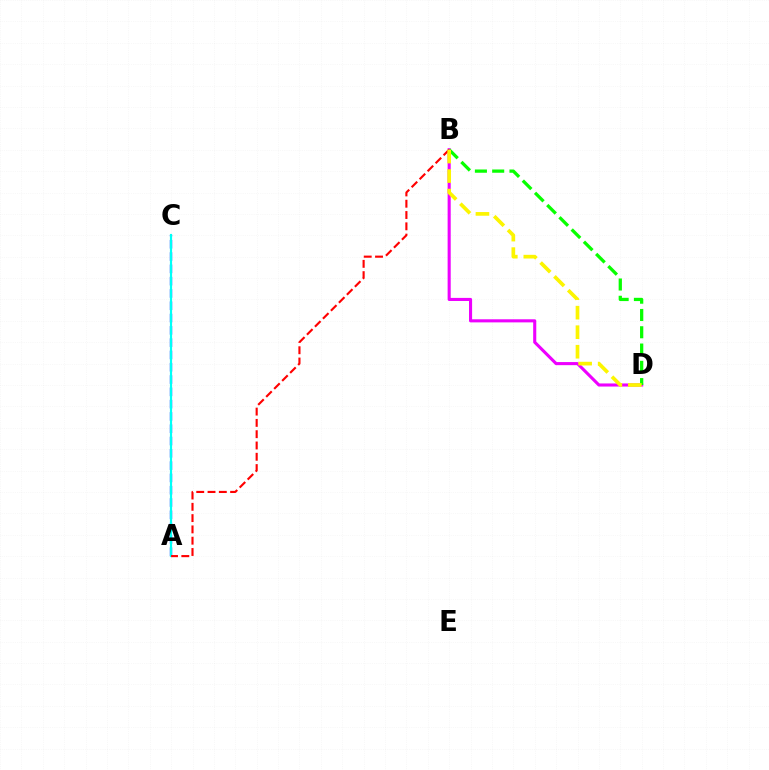{('A', 'C'): [{'color': '#0010ff', 'line_style': 'dashed', 'thickness': 1.67}, {'color': '#00fff6', 'line_style': 'solid', 'thickness': 1.57}], ('B', 'D'): [{'color': '#ee00ff', 'line_style': 'solid', 'thickness': 2.23}, {'color': '#08ff00', 'line_style': 'dashed', 'thickness': 2.35}, {'color': '#fcf500', 'line_style': 'dashed', 'thickness': 2.65}], ('A', 'B'): [{'color': '#ff0000', 'line_style': 'dashed', 'thickness': 1.53}]}